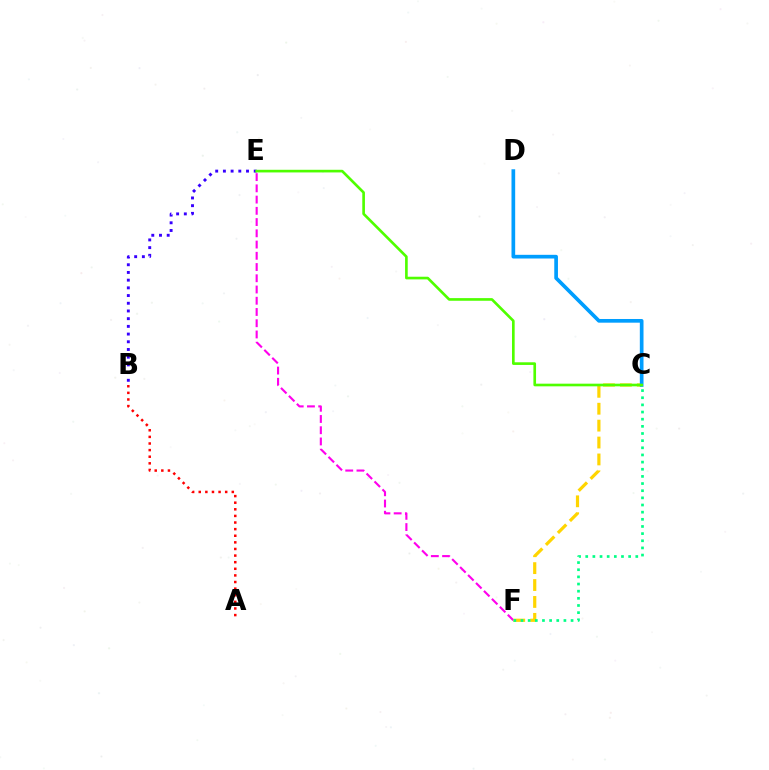{('E', 'F'): [{'color': '#ff00ed', 'line_style': 'dashed', 'thickness': 1.53}], ('B', 'E'): [{'color': '#3700ff', 'line_style': 'dotted', 'thickness': 2.09}], ('C', 'F'): [{'color': '#ffd500', 'line_style': 'dashed', 'thickness': 2.3}, {'color': '#00ff86', 'line_style': 'dotted', 'thickness': 1.94}], ('A', 'B'): [{'color': '#ff0000', 'line_style': 'dotted', 'thickness': 1.8}], ('C', 'D'): [{'color': '#009eff', 'line_style': 'solid', 'thickness': 2.65}], ('C', 'E'): [{'color': '#4fff00', 'line_style': 'solid', 'thickness': 1.91}]}